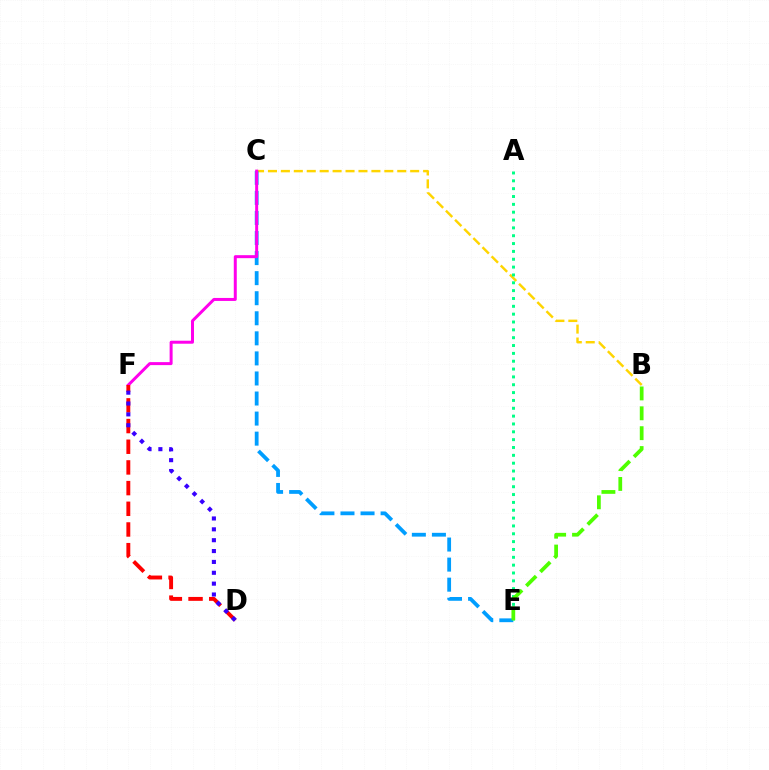{('B', 'C'): [{'color': '#ffd500', 'line_style': 'dashed', 'thickness': 1.76}], ('C', 'E'): [{'color': '#009eff', 'line_style': 'dashed', 'thickness': 2.73}], ('A', 'E'): [{'color': '#00ff86', 'line_style': 'dotted', 'thickness': 2.13}], ('C', 'F'): [{'color': '#ff00ed', 'line_style': 'solid', 'thickness': 2.16}], ('B', 'E'): [{'color': '#4fff00', 'line_style': 'dashed', 'thickness': 2.7}], ('D', 'F'): [{'color': '#ff0000', 'line_style': 'dashed', 'thickness': 2.81}, {'color': '#3700ff', 'line_style': 'dotted', 'thickness': 2.95}]}